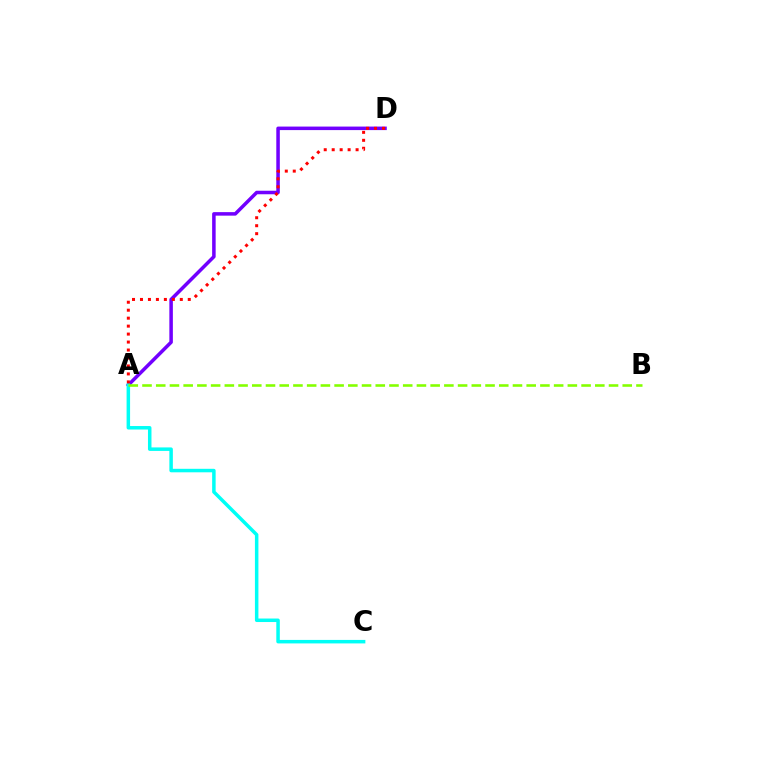{('A', 'D'): [{'color': '#7200ff', 'line_style': 'solid', 'thickness': 2.53}, {'color': '#ff0000', 'line_style': 'dotted', 'thickness': 2.16}], ('A', 'C'): [{'color': '#00fff6', 'line_style': 'solid', 'thickness': 2.52}], ('A', 'B'): [{'color': '#84ff00', 'line_style': 'dashed', 'thickness': 1.86}]}